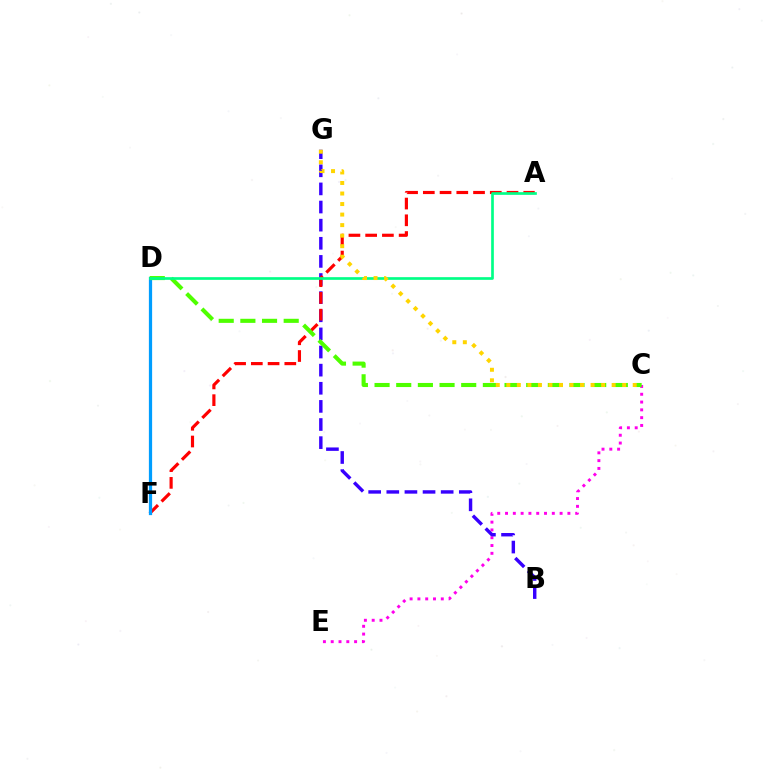{('C', 'E'): [{'color': '#ff00ed', 'line_style': 'dotted', 'thickness': 2.12}], ('B', 'G'): [{'color': '#3700ff', 'line_style': 'dashed', 'thickness': 2.46}], ('A', 'F'): [{'color': '#ff0000', 'line_style': 'dashed', 'thickness': 2.27}], ('D', 'F'): [{'color': '#009eff', 'line_style': 'solid', 'thickness': 2.33}], ('C', 'D'): [{'color': '#4fff00', 'line_style': 'dashed', 'thickness': 2.94}], ('A', 'D'): [{'color': '#00ff86', 'line_style': 'solid', 'thickness': 1.93}], ('C', 'G'): [{'color': '#ffd500', 'line_style': 'dotted', 'thickness': 2.86}]}